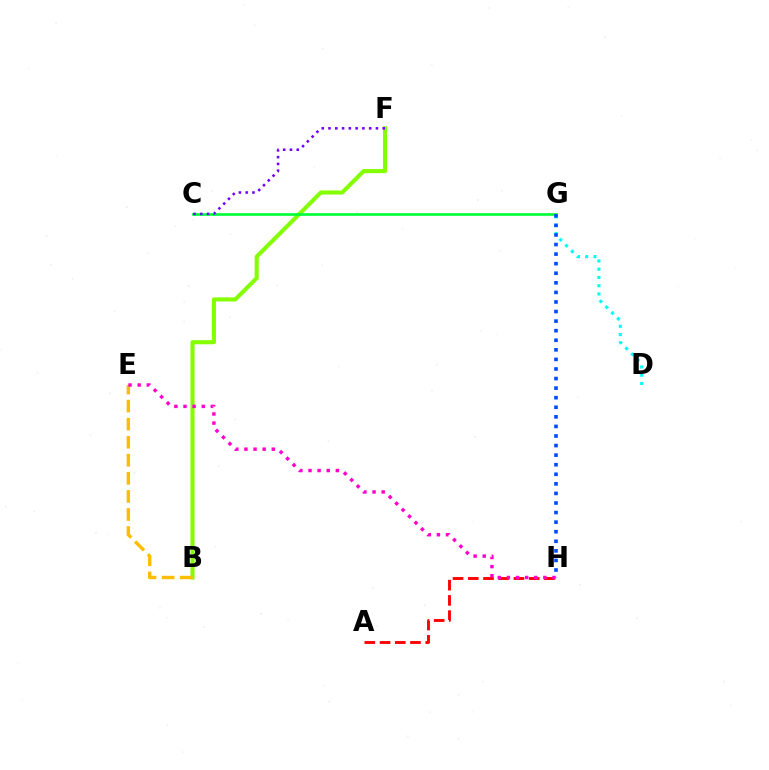{('B', 'F'): [{'color': '#84ff00', 'line_style': 'solid', 'thickness': 2.94}], ('C', 'G'): [{'color': '#00ff39', 'line_style': 'solid', 'thickness': 1.92}], ('B', 'E'): [{'color': '#ffbd00', 'line_style': 'dashed', 'thickness': 2.45}], ('A', 'H'): [{'color': '#ff0000', 'line_style': 'dashed', 'thickness': 2.07}], ('C', 'F'): [{'color': '#7200ff', 'line_style': 'dotted', 'thickness': 1.84}], ('D', 'G'): [{'color': '#00fff6', 'line_style': 'dotted', 'thickness': 2.24}], ('G', 'H'): [{'color': '#004bff', 'line_style': 'dotted', 'thickness': 2.6}], ('E', 'H'): [{'color': '#ff00cf', 'line_style': 'dotted', 'thickness': 2.48}]}